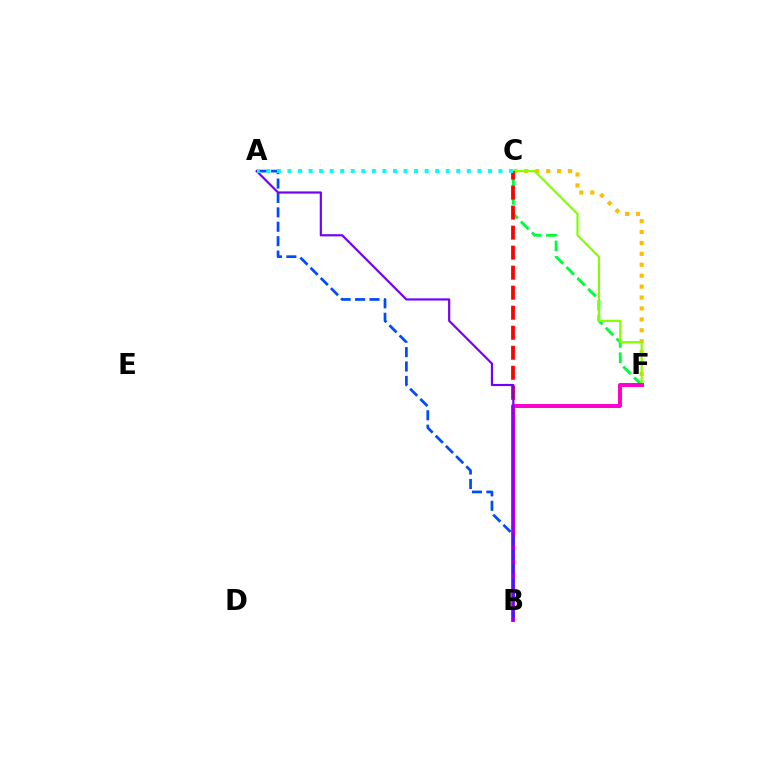{('C', 'F'): [{'color': '#00ff39', 'line_style': 'dashed', 'thickness': 2.09}, {'color': '#ffbd00', 'line_style': 'dotted', 'thickness': 2.97}, {'color': '#84ff00', 'line_style': 'solid', 'thickness': 1.58}], ('B', 'C'): [{'color': '#ff0000', 'line_style': 'dashed', 'thickness': 2.72}], ('B', 'F'): [{'color': '#ff00cf', 'line_style': 'solid', 'thickness': 2.86}], ('A', 'B'): [{'color': '#004bff', 'line_style': 'dashed', 'thickness': 1.96}, {'color': '#7200ff', 'line_style': 'solid', 'thickness': 1.57}], ('A', 'C'): [{'color': '#00fff6', 'line_style': 'dotted', 'thickness': 2.87}]}